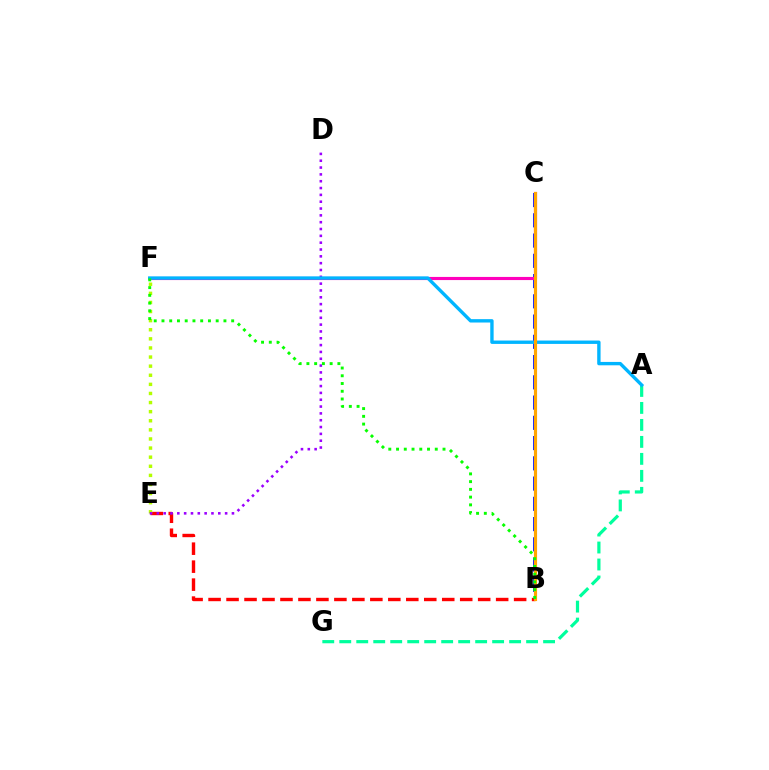{('B', 'E'): [{'color': '#ff0000', 'line_style': 'dashed', 'thickness': 2.44}], ('A', 'G'): [{'color': '#00ff9d', 'line_style': 'dashed', 'thickness': 2.31}], ('E', 'F'): [{'color': '#b3ff00', 'line_style': 'dotted', 'thickness': 2.47}], ('B', 'C'): [{'color': '#0010ff', 'line_style': 'dashed', 'thickness': 2.75}, {'color': '#ffa500', 'line_style': 'solid', 'thickness': 2.26}], ('C', 'F'): [{'color': '#ff00bd', 'line_style': 'solid', 'thickness': 2.25}], ('D', 'E'): [{'color': '#9b00ff', 'line_style': 'dotted', 'thickness': 1.86}], ('A', 'F'): [{'color': '#00b5ff', 'line_style': 'solid', 'thickness': 2.43}], ('B', 'F'): [{'color': '#08ff00', 'line_style': 'dotted', 'thickness': 2.1}]}